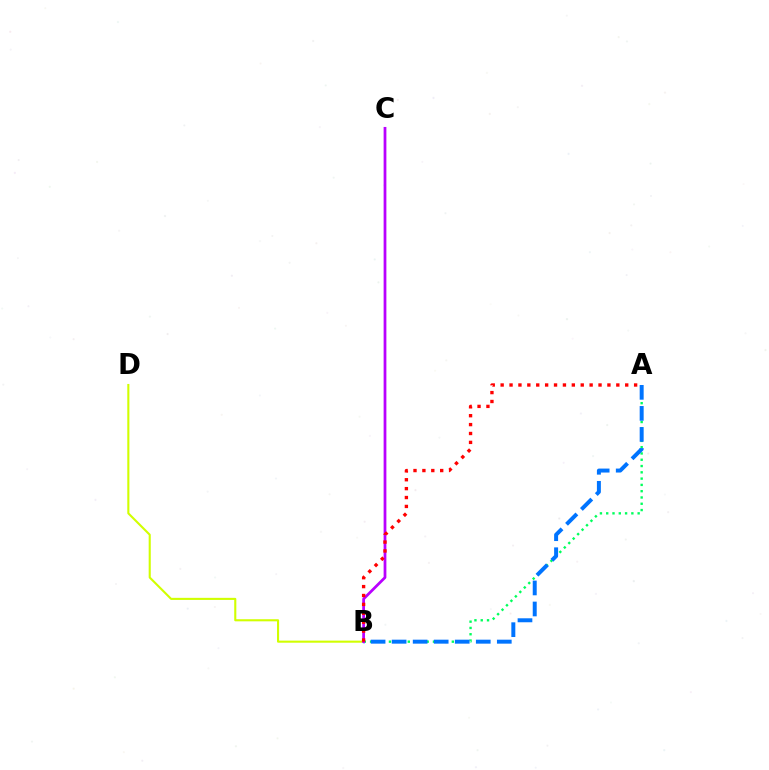{('A', 'B'): [{'color': '#00ff5c', 'line_style': 'dotted', 'thickness': 1.71}, {'color': '#0074ff', 'line_style': 'dashed', 'thickness': 2.86}, {'color': '#ff0000', 'line_style': 'dotted', 'thickness': 2.42}], ('B', 'D'): [{'color': '#d1ff00', 'line_style': 'solid', 'thickness': 1.51}], ('B', 'C'): [{'color': '#b900ff', 'line_style': 'solid', 'thickness': 1.98}]}